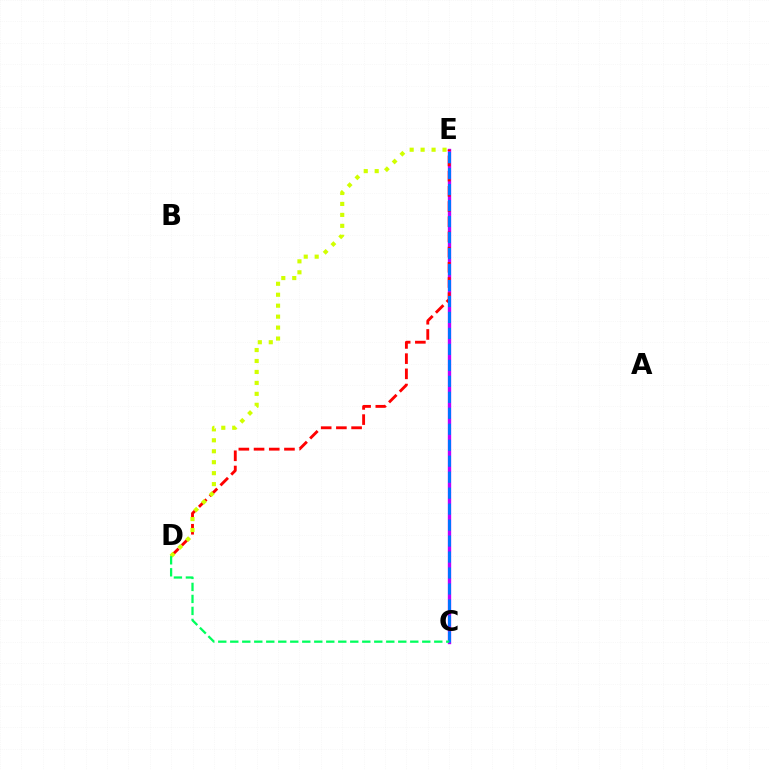{('C', 'E'): [{'color': '#b900ff', 'line_style': 'solid', 'thickness': 2.42}, {'color': '#0074ff', 'line_style': 'dashed', 'thickness': 2.17}], ('D', 'E'): [{'color': '#ff0000', 'line_style': 'dashed', 'thickness': 2.06}, {'color': '#d1ff00', 'line_style': 'dotted', 'thickness': 2.98}], ('C', 'D'): [{'color': '#00ff5c', 'line_style': 'dashed', 'thickness': 1.63}]}